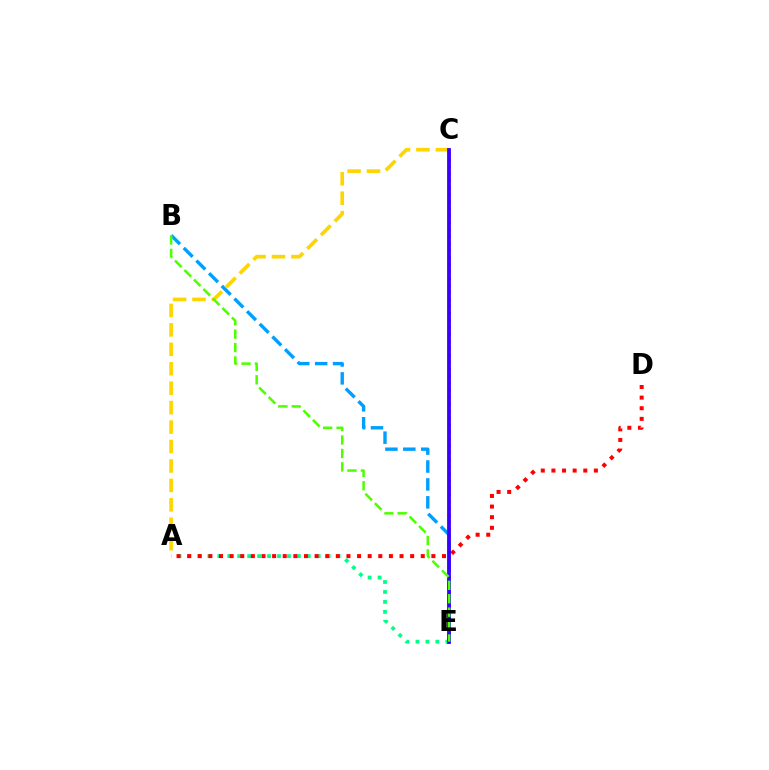{('C', 'E'): [{'color': '#ff00ed', 'line_style': 'dotted', 'thickness': 1.89}, {'color': '#3700ff', 'line_style': 'solid', 'thickness': 2.73}], ('A', 'E'): [{'color': '#00ff86', 'line_style': 'dotted', 'thickness': 2.7}], ('B', 'E'): [{'color': '#009eff', 'line_style': 'dashed', 'thickness': 2.43}, {'color': '#4fff00', 'line_style': 'dashed', 'thickness': 1.82}], ('A', 'C'): [{'color': '#ffd500', 'line_style': 'dashed', 'thickness': 2.64}], ('A', 'D'): [{'color': '#ff0000', 'line_style': 'dotted', 'thickness': 2.89}]}